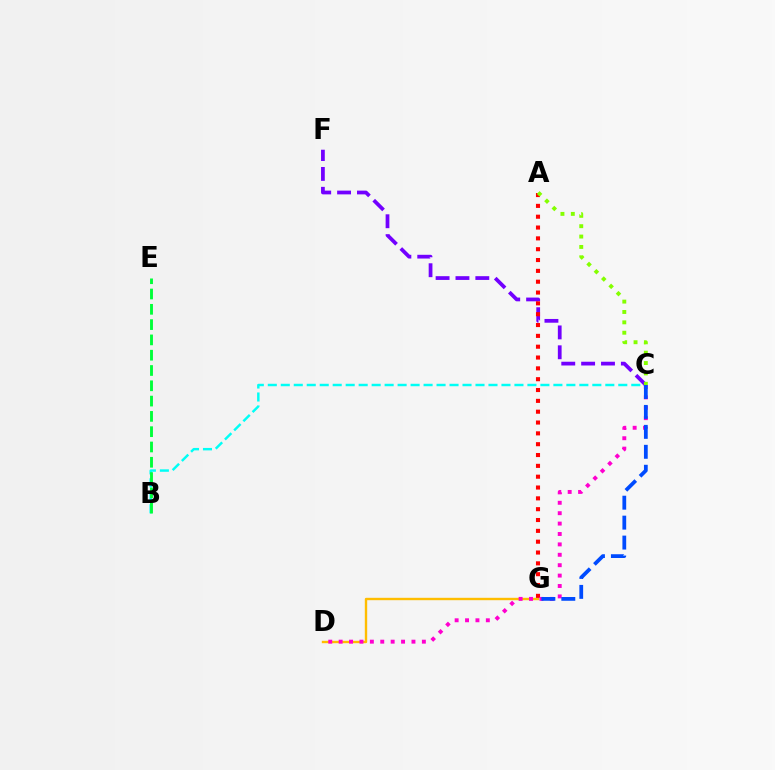{('C', 'F'): [{'color': '#7200ff', 'line_style': 'dashed', 'thickness': 2.7}], ('D', 'G'): [{'color': '#ffbd00', 'line_style': 'solid', 'thickness': 1.72}], ('A', 'G'): [{'color': '#ff0000', 'line_style': 'dotted', 'thickness': 2.94}], ('C', 'D'): [{'color': '#ff00cf', 'line_style': 'dotted', 'thickness': 2.83}], ('B', 'C'): [{'color': '#00fff6', 'line_style': 'dashed', 'thickness': 1.76}], ('C', 'G'): [{'color': '#004bff', 'line_style': 'dashed', 'thickness': 2.71}], ('B', 'E'): [{'color': '#00ff39', 'line_style': 'dashed', 'thickness': 2.08}], ('A', 'C'): [{'color': '#84ff00', 'line_style': 'dotted', 'thickness': 2.82}]}